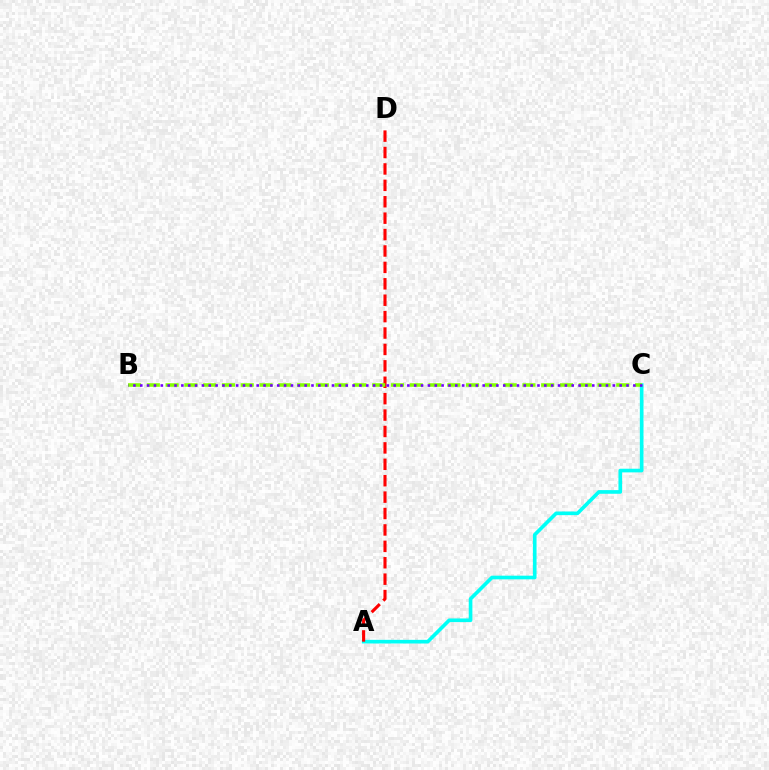{('A', 'C'): [{'color': '#00fff6', 'line_style': 'solid', 'thickness': 2.63}], ('A', 'D'): [{'color': '#ff0000', 'line_style': 'dashed', 'thickness': 2.23}], ('B', 'C'): [{'color': '#84ff00', 'line_style': 'dashed', 'thickness': 2.55}, {'color': '#7200ff', 'line_style': 'dotted', 'thickness': 1.86}]}